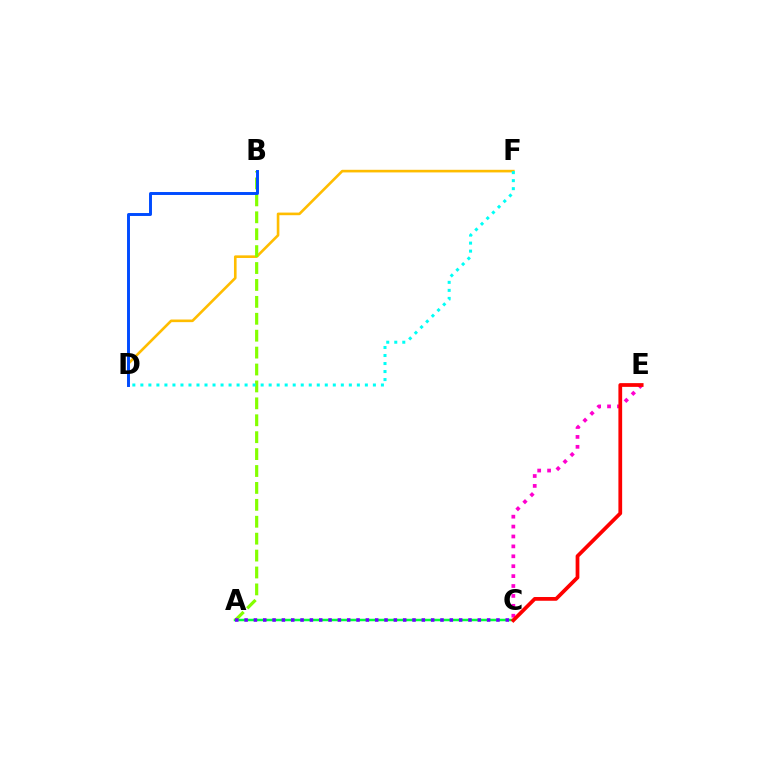{('D', 'F'): [{'color': '#ffbd00', 'line_style': 'solid', 'thickness': 1.89}, {'color': '#00fff6', 'line_style': 'dotted', 'thickness': 2.18}], ('A', 'C'): [{'color': '#00ff39', 'line_style': 'solid', 'thickness': 1.79}, {'color': '#7200ff', 'line_style': 'dotted', 'thickness': 2.53}], ('C', 'E'): [{'color': '#ff00cf', 'line_style': 'dotted', 'thickness': 2.69}, {'color': '#ff0000', 'line_style': 'solid', 'thickness': 2.7}], ('A', 'B'): [{'color': '#84ff00', 'line_style': 'dashed', 'thickness': 2.3}], ('B', 'D'): [{'color': '#004bff', 'line_style': 'solid', 'thickness': 2.11}]}